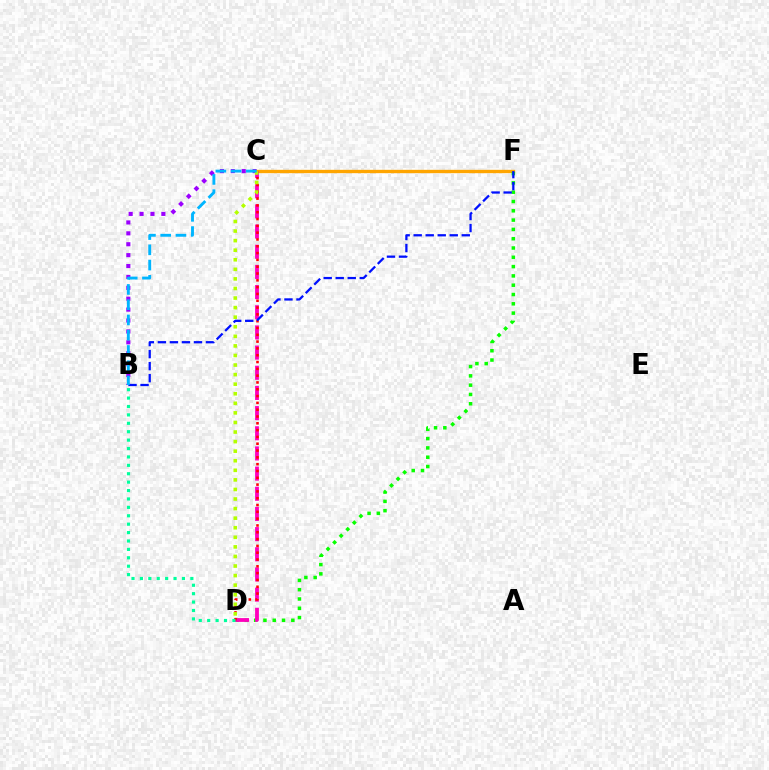{('B', 'C'): [{'color': '#9b00ff', 'line_style': 'dotted', 'thickness': 2.96}, {'color': '#00b5ff', 'line_style': 'dashed', 'thickness': 2.07}], ('C', 'F'): [{'color': '#ffa500', 'line_style': 'solid', 'thickness': 2.41}], ('D', 'F'): [{'color': '#08ff00', 'line_style': 'dotted', 'thickness': 2.53}], ('C', 'D'): [{'color': '#ff00bd', 'line_style': 'dashed', 'thickness': 2.74}, {'color': '#ff0000', 'line_style': 'dotted', 'thickness': 1.85}, {'color': '#b3ff00', 'line_style': 'dotted', 'thickness': 2.6}], ('B', 'F'): [{'color': '#0010ff', 'line_style': 'dashed', 'thickness': 1.63}], ('B', 'D'): [{'color': '#00ff9d', 'line_style': 'dotted', 'thickness': 2.28}]}